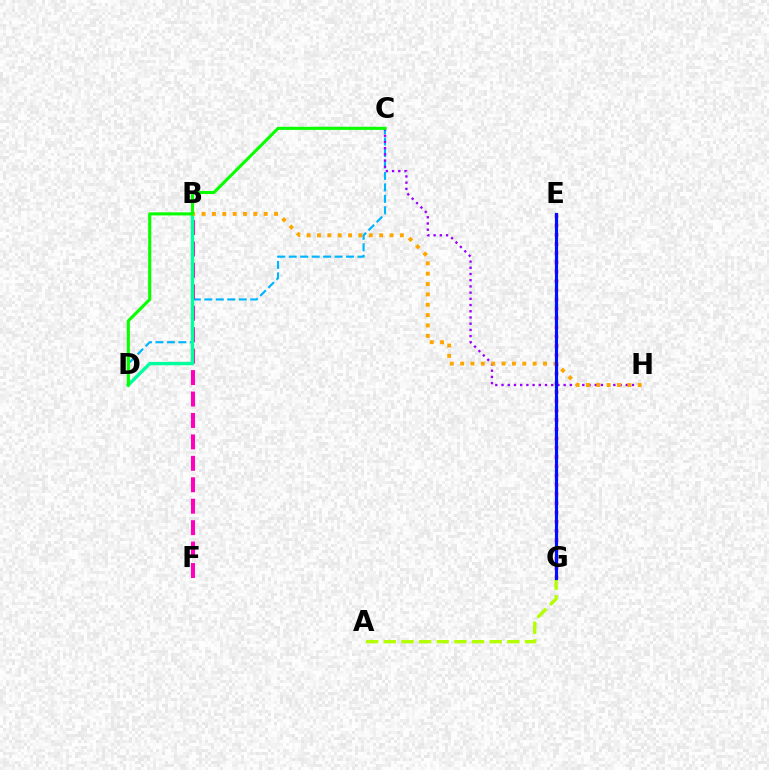{('C', 'D'): [{'color': '#00b5ff', 'line_style': 'dashed', 'thickness': 1.56}, {'color': '#08ff00', 'line_style': 'solid', 'thickness': 2.23}], ('B', 'F'): [{'color': '#ff00bd', 'line_style': 'dashed', 'thickness': 2.91}], ('E', 'G'): [{'color': '#ff0000', 'line_style': 'dotted', 'thickness': 2.52}, {'color': '#0010ff', 'line_style': 'solid', 'thickness': 2.28}], ('C', 'H'): [{'color': '#9b00ff', 'line_style': 'dotted', 'thickness': 1.69}], ('B', 'D'): [{'color': '#00ff9d', 'line_style': 'solid', 'thickness': 2.42}], ('B', 'H'): [{'color': '#ffa500', 'line_style': 'dotted', 'thickness': 2.81}], ('A', 'G'): [{'color': '#b3ff00', 'line_style': 'dashed', 'thickness': 2.4}]}